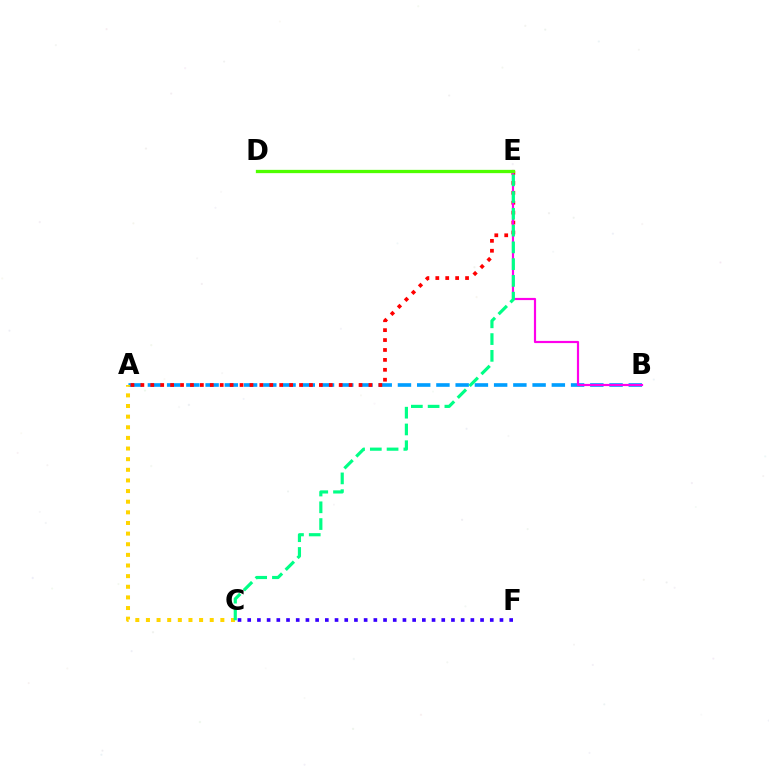{('A', 'B'): [{'color': '#009eff', 'line_style': 'dashed', 'thickness': 2.61}], ('C', 'F'): [{'color': '#3700ff', 'line_style': 'dotted', 'thickness': 2.64}], ('A', 'C'): [{'color': '#ffd500', 'line_style': 'dotted', 'thickness': 2.89}], ('A', 'E'): [{'color': '#ff0000', 'line_style': 'dotted', 'thickness': 2.69}], ('B', 'E'): [{'color': '#ff00ed', 'line_style': 'solid', 'thickness': 1.58}], ('D', 'E'): [{'color': '#4fff00', 'line_style': 'solid', 'thickness': 2.37}], ('C', 'E'): [{'color': '#00ff86', 'line_style': 'dashed', 'thickness': 2.28}]}